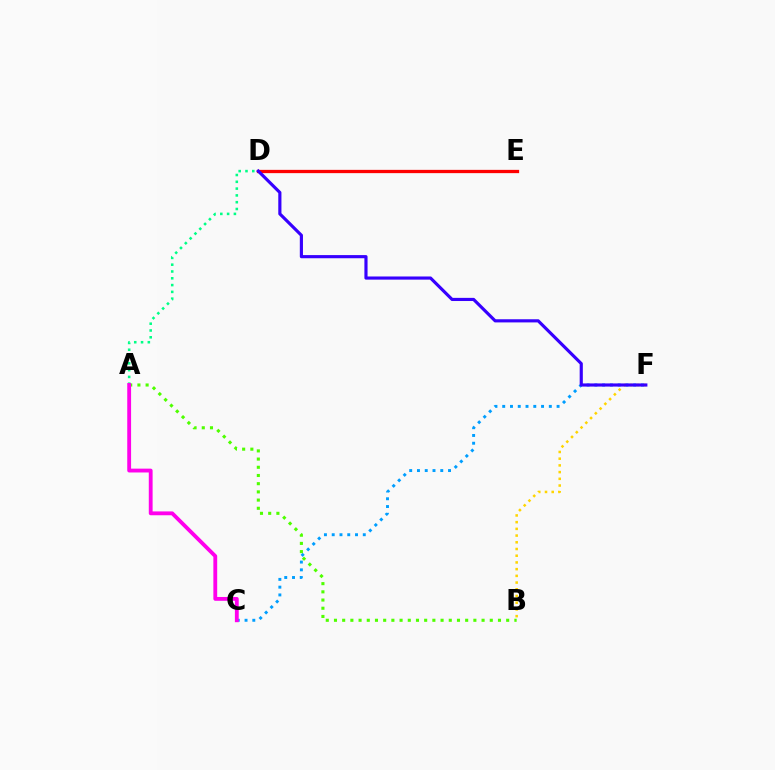{('C', 'F'): [{'color': '#009eff', 'line_style': 'dotted', 'thickness': 2.11}], ('D', 'E'): [{'color': '#ff0000', 'line_style': 'solid', 'thickness': 2.36}], ('B', 'F'): [{'color': '#ffd500', 'line_style': 'dotted', 'thickness': 1.82}], ('A', 'B'): [{'color': '#4fff00', 'line_style': 'dotted', 'thickness': 2.23}], ('A', 'D'): [{'color': '#00ff86', 'line_style': 'dotted', 'thickness': 1.85}], ('A', 'C'): [{'color': '#ff00ed', 'line_style': 'solid', 'thickness': 2.76}], ('D', 'F'): [{'color': '#3700ff', 'line_style': 'solid', 'thickness': 2.27}]}